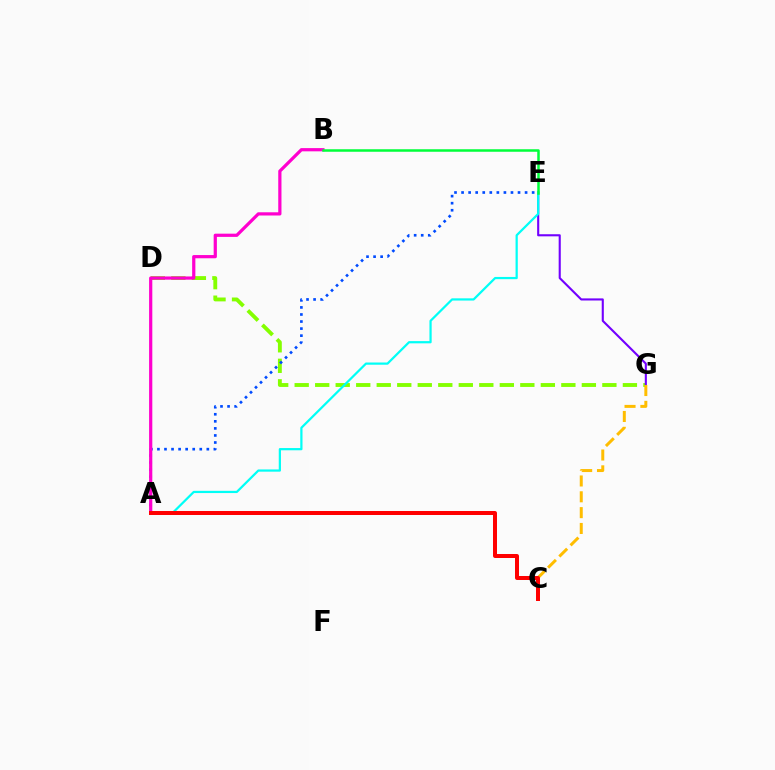{('D', 'G'): [{'color': '#84ff00', 'line_style': 'dashed', 'thickness': 2.79}], ('E', 'G'): [{'color': '#7200ff', 'line_style': 'solid', 'thickness': 1.52}], ('A', 'E'): [{'color': '#004bff', 'line_style': 'dotted', 'thickness': 1.92}, {'color': '#00fff6', 'line_style': 'solid', 'thickness': 1.6}], ('A', 'B'): [{'color': '#ff00cf', 'line_style': 'solid', 'thickness': 2.32}], ('C', 'G'): [{'color': '#ffbd00', 'line_style': 'dashed', 'thickness': 2.15}], ('A', 'C'): [{'color': '#ff0000', 'line_style': 'solid', 'thickness': 2.87}], ('B', 'E'): [{'color': '#00ff39', 'line_style': 'solid', 'thickness': 1.81}]}